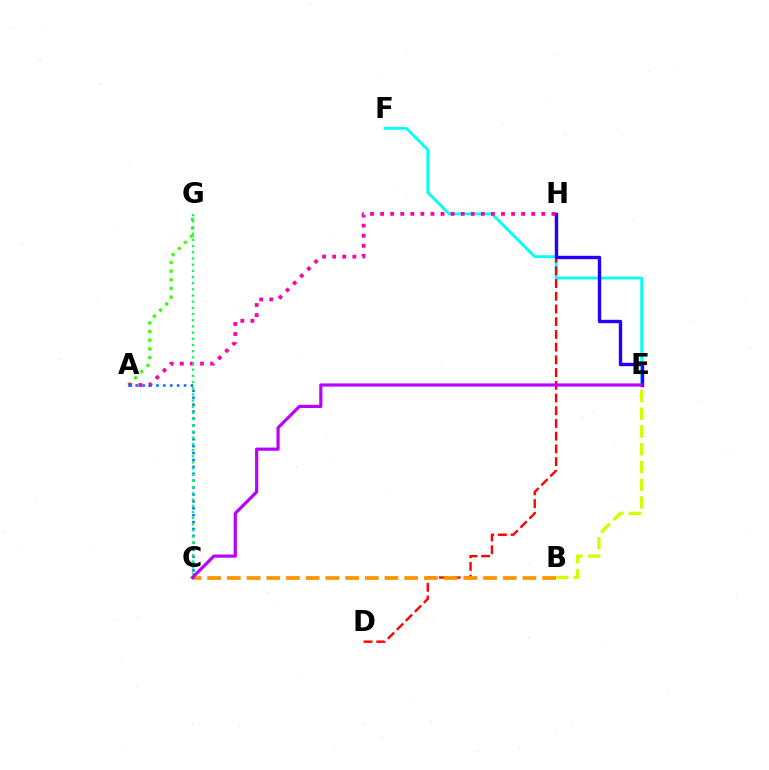{('E', 'F'): [{'color': '#00fff6', 'line_style': 'solid', 'thickness': 2.02}], ('A', 'G'): [{'color': '#3dff00', 'line_style': 'dotted', 'thickness': 2.35}], ('A', 'H'): [{'color': '#ff00ac', 'line_style': 'dotted', 'thickness': 2.74}], ('D', 'H'): [{'color': '#ff0000', 'line_style': 'dashed', 'thickness': 1.73}], ('B', 'C'): [{'color': '#ff9400', 'line_style': 'dashed', 'thickness': 2.68}], ('E', 'H'): [{'color': '#2500ff', 'line_style': 'solid', 'thickness': 2.44}], ('A', 'C'): [{'color': '#0074ff', 'line_style': 'dotted', 'thickness': 1.88}], ('C', 'G'): [{'color': '#00ff5c', 'line_style': 'dotted', 'thickness': 1.68}], ('C', 'E'): [{'color': '#b900ff', 'line_style': 'solid', 'thickness': 2.28}], ('B', 'E'): [{'color': '#d1ff00', 'line_style': 'dashed', 'thickness': 2.41}]}